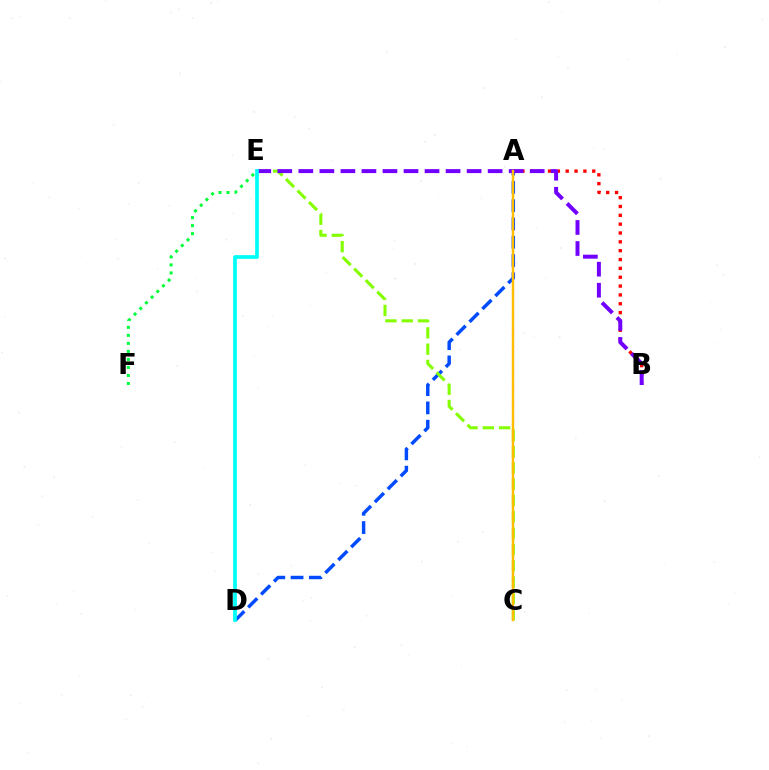{('A', 'D'): [{'color': '#004bff', 'line_style': 'dashed', 'thickness': 2.48}], ('E', 'F'): [{'color': '#00ff39', 'line_style': 'dotted', 'thickness': 2.18}], ('A', 'B'): [{'color': '#ff0000', 'line_style': 'dotted', 'thickness': 2.4}], ('C', 'E'): [{'color': '#84ff00', 'line_style': 'dashed', 'thickness': 2.21}], ('B', 'E'): [{'color': '#7200ff', 'line_style': 'dashed', 'thickness': 2.86}], ('A', 'C'): [{'color': '#ff00cf', 'line_style': 'dotted', 'thickness': 1.51}, {'color': '#ffbd00', 'line_style': 'solid', 'thickness': 1.73}], ('D', 'E'): [{'color': '#00fff6', 'line_style': 'solid', 'thickness': 2.69}]}